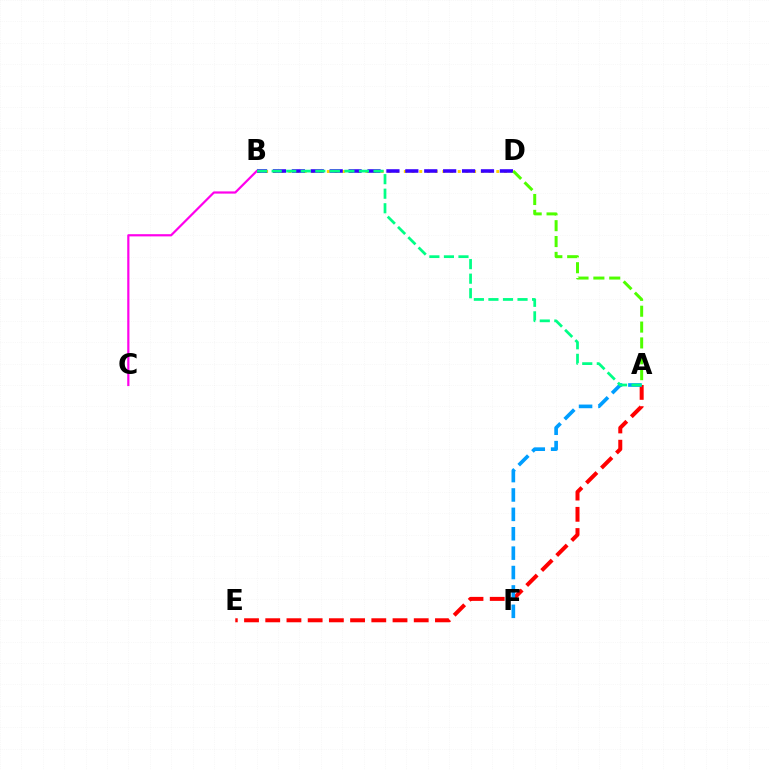{('A', 'E'): [{'color': '#ff0000', 'line_style': 'dashed', 'thickness': 2.88}], ('A', 'F'): [{'color': '#009eff', 'line_style': 'dashed', 'thickness': 2.63}], ('B', 'D'): [{'color': '#ffd500', 'line_style': 'dotted', 'thickness': 2.09}, {'color': '#3700ff', 'line_style': 'dashed', 'thickness': 2.57}], ('B', 'C'): [{'color': '#ff00ed', 'line_style': 'solid', 'thickness': 1.59}], ('A', 'D'): [{'color': '#4fff00', 'line_style': 'dashed', 'thickness': 2.15}], ('A', 'B'): [{'color': '#00ff86', 'line_style': 'dashed', 'thickness': 1.98}]}